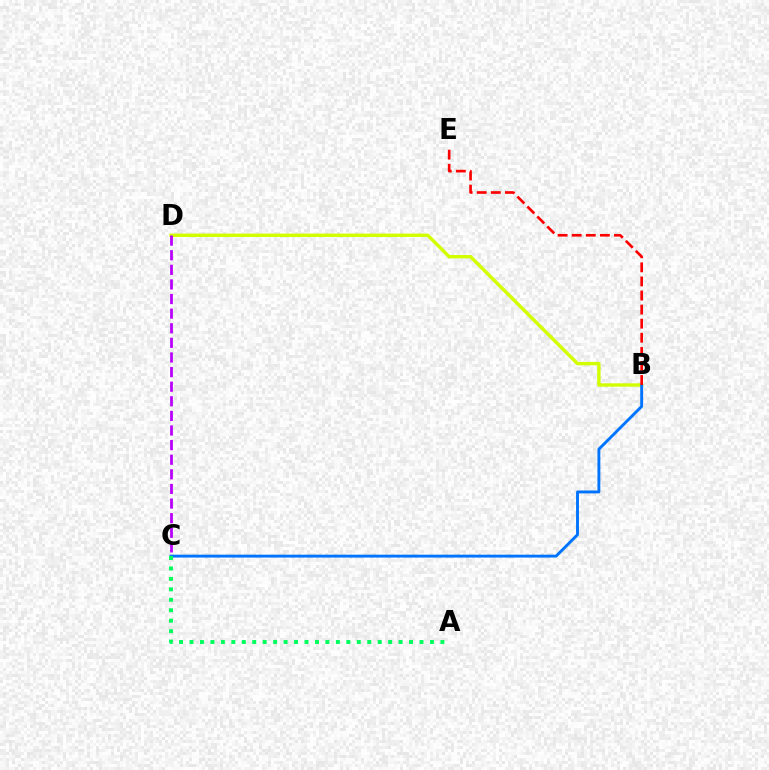{('B', 'D'): [{'color': '#d1ff00', 'line_style': 'solid', 'thickness': 2.44}], ('B', 'C'): [{'color': '#0074ff', 'line_style': 'solid', 'thickness': 2.09}], ('C', 'D'): [{'color': '#b900ff', 'line_style': 'dashed', 'thickness': 1.98}], ('B', 'E'): [{'color': '#ff0000', 'line_style': 'dashed', 'thickness': 1.91}], ('A', 'C'): [{'color': '#00ff5c', 'line_style': 'dotted', 'thickness': 2.84}]}